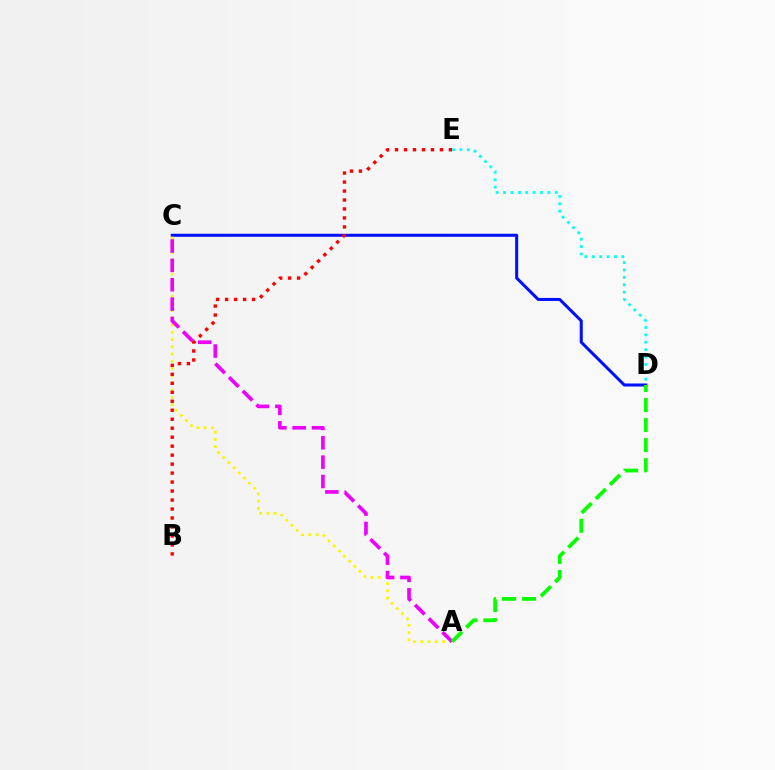{('C', 'D'): [{'color': '#0010ff', 'line_style': 'solid', 'thickness': 2.18}], ('A', 'C'): [{'color': '#fcf500', 'line_style': 'dotted', 'thickness': 1.97}, {'color': '#ee00ff', 'line_style': 'dashed', 'thickness': 2.63}], ('B', 'E'): [{'color': '#ff0000', 'line_style': 'dotted', 'thickness': 2.44}], ('A', 'D'): [{'color': '#08ff00', 'line_style': 'dashed', 'thickness': 2.72}], ('D', 'E'): [{'color': '#00fff6', 'line_style': 'dotted', 'thickness': 2.01}]}